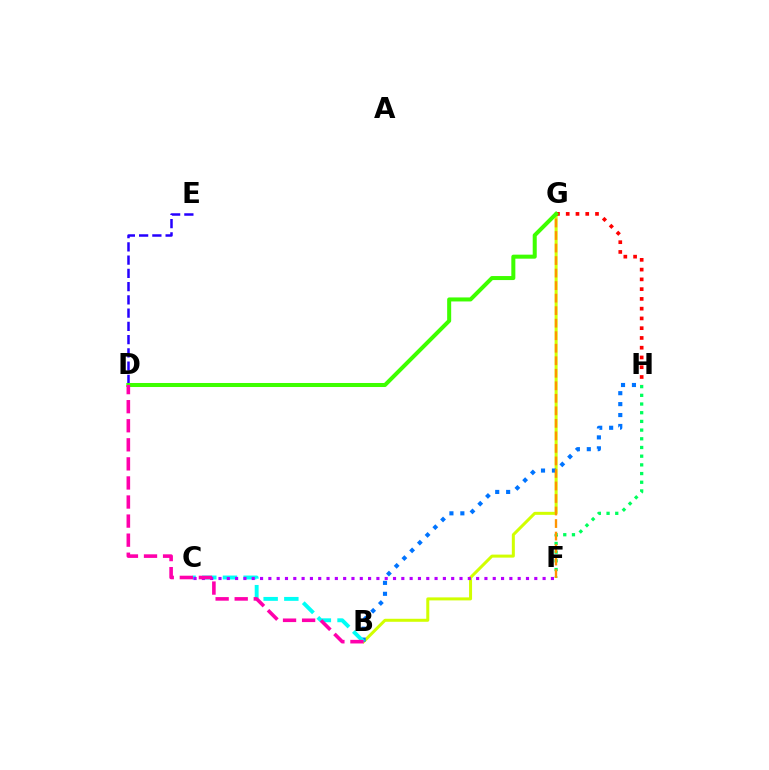{('F', 'H'): [{'color': '#00ff5c', 'line_style': 'dotted', 'thickness': 2.36}], ('B', 'G'): [{'color': '#d1ff00', 'line_style': 'solid', 'thickness': 2.17}], ('B', 'H'): [{'color': '#0074ff', 'line_style': 'dotted', 'thickness': 2.97}], ('B', 'C'): [{'color': '#00fff6', 'line_style': 'dashed', 'thickness': 2.81}], ('F', 'G'): [{'color': '#ff9400', 'line_style': 'dashed', 'thickness': 1.7}], ('G', 'H'): [{'color': '#ff0000', 'line_style': 'dotted', 'thickness': 2.65}], ('D', 'E'): [{'color': '#2500ff', 'line_style': 'dashed', 'thickness': 1.8}], ('C', 'F'): [{'color': '#b900ff', 'line_style': 'dotted', 'thickness': 2.26}], ('D', 'G'): [{'color': '#3dff00', 'line_style': 'solid', 'thickness': 2.89}], ('B', 'D'): [{'color': '#ff00ac', 'line_style': 'dashed', 'thickness': 2.59}]}